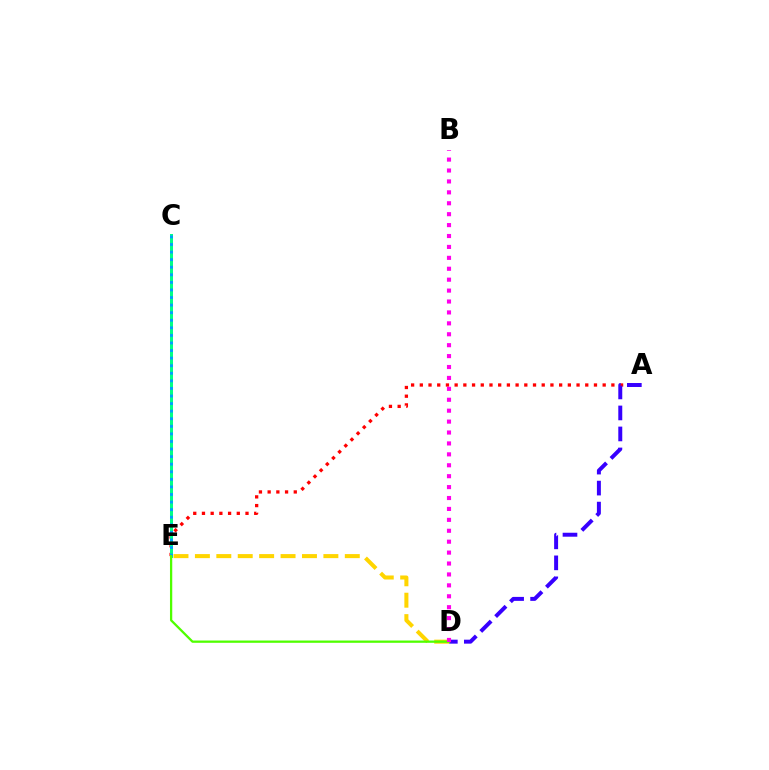{('A', 'E'): [{'color': '#ff0000', 'line_style': 'dotted', 'thickness': 2.37}], ('D', 'E'): [{'color': '#ffd500', 'line_style': 'dashed', 'thickness': 2.91}, {'color': '#4fff00', 'line_style': 'solid', 'thickness': 1.64}], ('C', 'E'): [{'color': '#00ff86', 'line_style': 'solid', 'thickness': 2.17}, {'color': '#009eff', 'line_style': 'dotted', 'thickness': 2.06}], ('A', 'D'): [{'color': '#3700ff', 'line_style': 'dashed', 'thickness': 2.85}], ('B', 'D'): [{'color': '#ff00ed', 'line_style': 'dotted', 'thickness': 2.97}]}